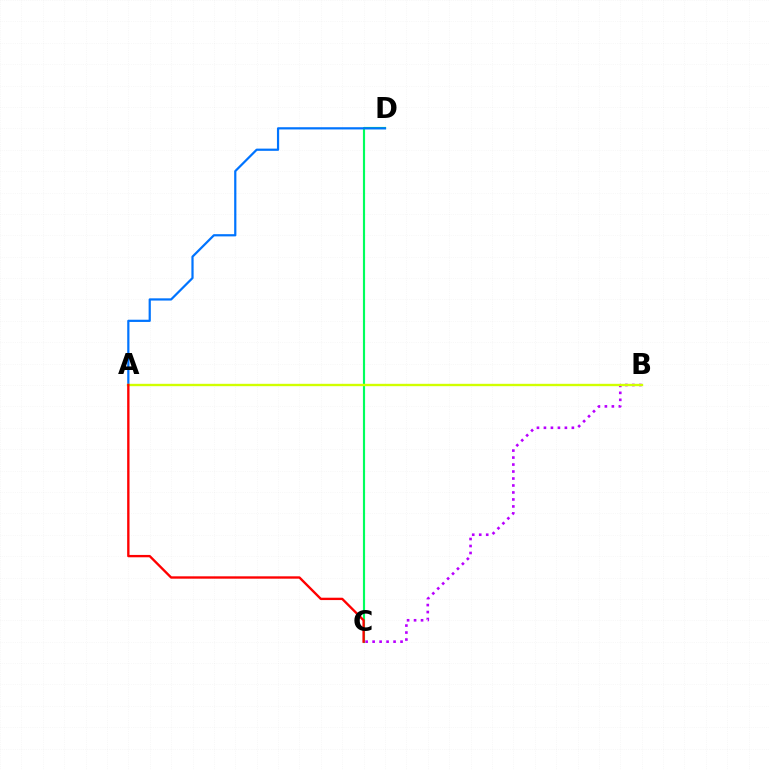{('C', 'D'): [{'color': '#00ff5c', 'line_style': 'solid', 'thickness': 1.55}], ('A', 'D'): [{'color': '#0074ff', 'line_style': 'solid', 'thickness': 1.6}], ('B', 'C'): [{'color': '#b900ff', 'line_style': 'dotted', 'thickness': 1.9}], ('A', 'B'): [{'color': '#d1ff00', 'line_style': 'solid', 'thickness': 1.7}], ('A', 'C'): [{'color': '#ff0000', 'line_style': 'solid', 'thickness': 1.7}]}